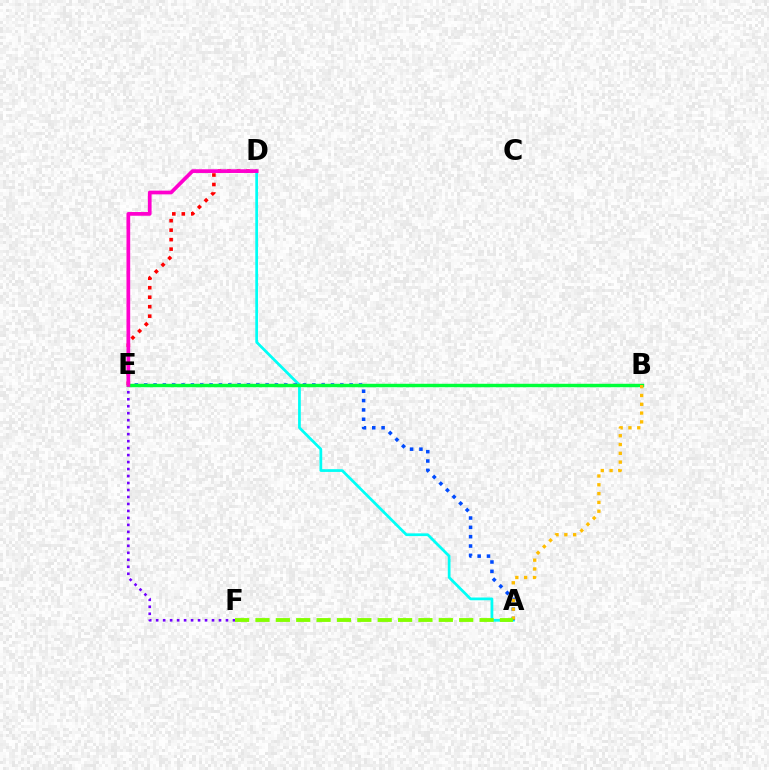{('D', 'E'): [{'color': '#ff0000', 'line_style': 'dotted', 'thickness': 2.58}, {'color': '#ff00cf', 'line_style': 'solid', 'thickness': 2.68}], ('E', 'F'): [{'color': '#7200ff', 'line_style': 'dotted', 'thickness': 1.9}], ('A', 'D'): [{'color': '#00fff6', 'line_style': 'solid', 'thickness': 1.98}], ('A', 'E'): [{'color': '#004bff', 'line_style': 'dotted', 'thickness': 2.54}], ('B', 'E'): [{'color': '#00ff39', 'line_style': 'solid', 'thickness': 2.47}], ('A', 'B'): [{'color': '#ffbd00', 'line_style': 'dotted', 'thickness': 2.39}], ('A', 'F'): [{'color': '#84ff00', 'line_style': 'dashed', 'thickness': 2.77}]}